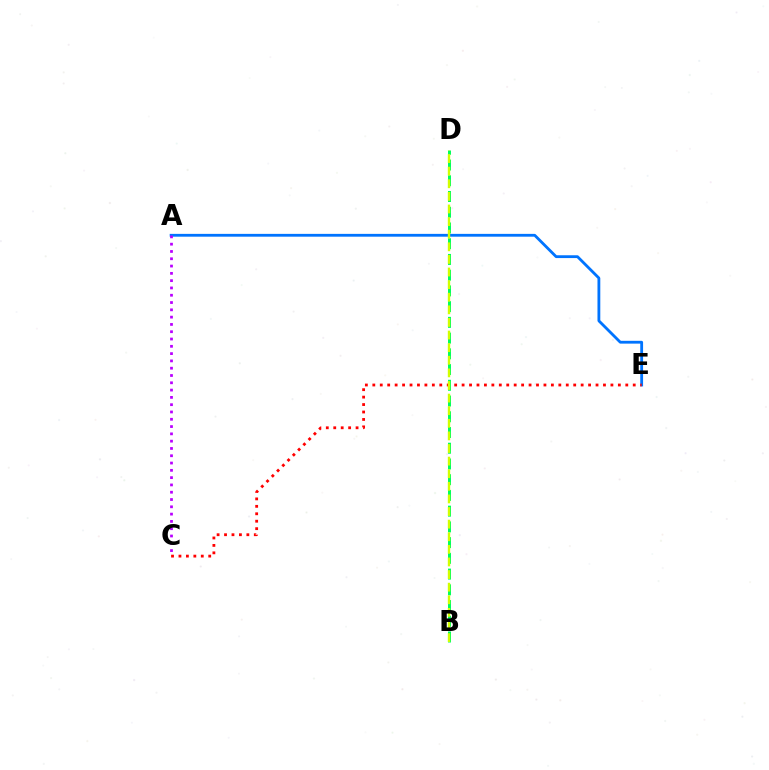{('B', 'D'): [{'color': '#00ff5c', 'line_style': 'dashed', 'thickness': 2.14}, {'color': '#d1ff00', 'line_style': 'dashed', 'thickness': 1.71}], ('A', 'E'): [{'color': '#0074ff', 'line_style': 'solid', 'thickness': 2.03}], ('C', 'E'): [{'color': '#ff0000', 'line_style': 'dotted', 'thickness': 2.02}], ('A', 'C'): [{'color': '#b900ff', 'line_style': 'dotted', 'thickness': 1.98}]}